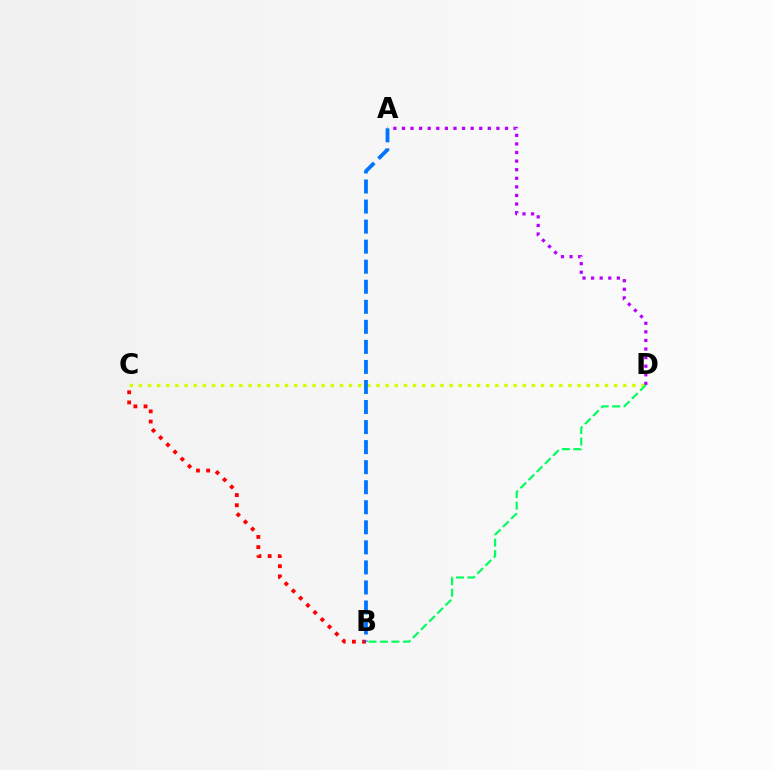{('B', 'C'): [{'color': '#ff0000', 'line_style': 'dotted', 'thickness': 2.76}], ('C', 'D'): [{'color': '#d1ff00', 'line_style': 'dotted', 'thickness': 2.48}], ('A', 'D'): [{'color': '#b900ff', 'line_style': 'dotted', 'thickness': 2.33}], ('A', 'B'): [{'color': '#0074ff', 'line_style': 'dashed', 'thickness': 2.72}], ('B', 'D'): [{'color': '#00ff5c', 'line_style': 'dashed', 'thickness': 1.56}]}